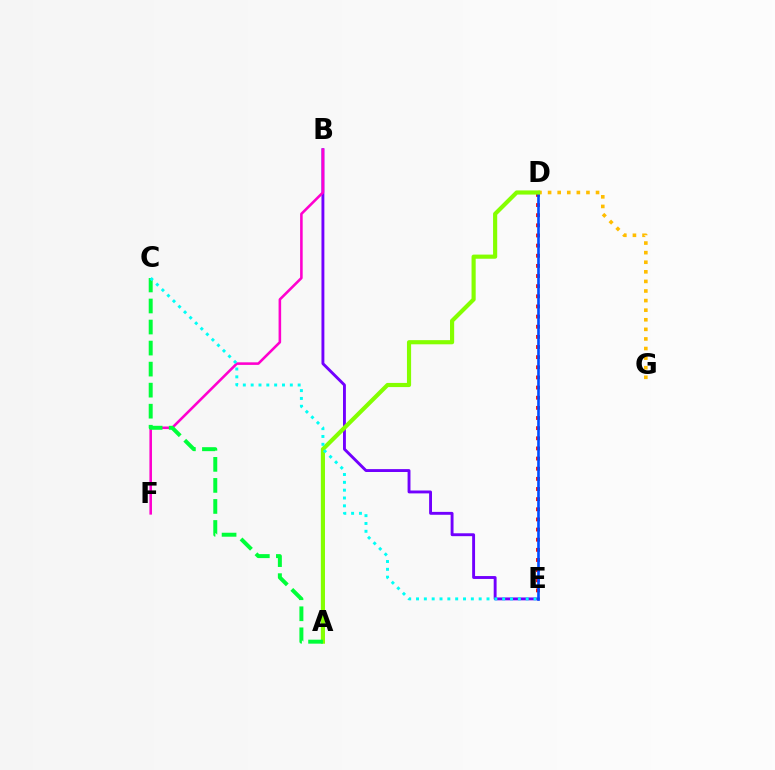{('B', 'E'): [{'color': '#7200ff', 'line_style': 'solid', 'thickness': 2.08}], ('D', 'E'): [{'color': '#ff0000', 'line_style': 'dotted', 'thickness': 2.76}, {'color': '#004bff', 'line_style': 'solid', 'thickness': 1.89}], ('B', 'F'): [{'color': '#ff00cf', 'line_style': 'solid', 'thickness': 1.85}], ('D', 'G'): [{'color': '#ffbd00', 'line_style': 'dotted', 'thickness': 2.61}], ('A', 'D'): [{'color': '#84ff00', 'line_style': 'solid', 'thickness': 2.99}], ('A', 'C'): [{'color': '#00ff39', 'line_style': 'dashed', 'thickness': 2.86}], ('C', 'E'): [{'color': '#00fff6', 'line_style': 'dotted', 'thickness': 2.13}]}